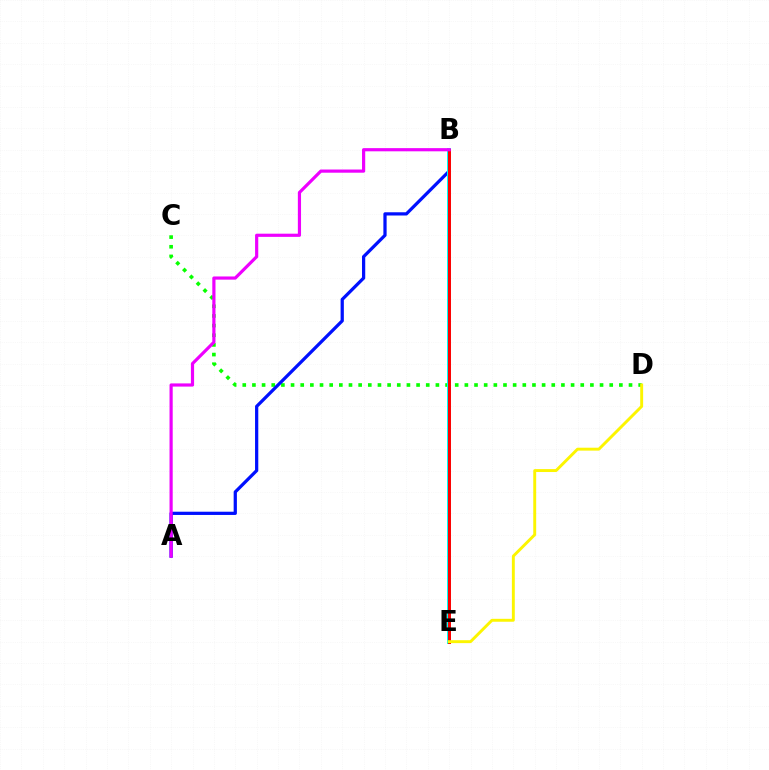{('C', 'D'): [{'color': '#08ff00', 'line_style': 'dotted', 'thickness': 2.62}], ('A', 'B'): [{'color': '#0010ff', 'line_style': 'solid', 'thickness': 2.33}, {'color': '#ee00ff', 'line_style': 'solid', 'thickness': 2.29}], ('B', 'E'): [{'color': '#00fff6', 'line_style': 'solid', 'thickness': 2.87}, {'color': '#ff0000', 'line_style': 'solid', 'thickness': 2.13}], ('D', 'E'): [{'color': '#fcf500', 'line_style': 'solid', 'thickness': 2.1}]}